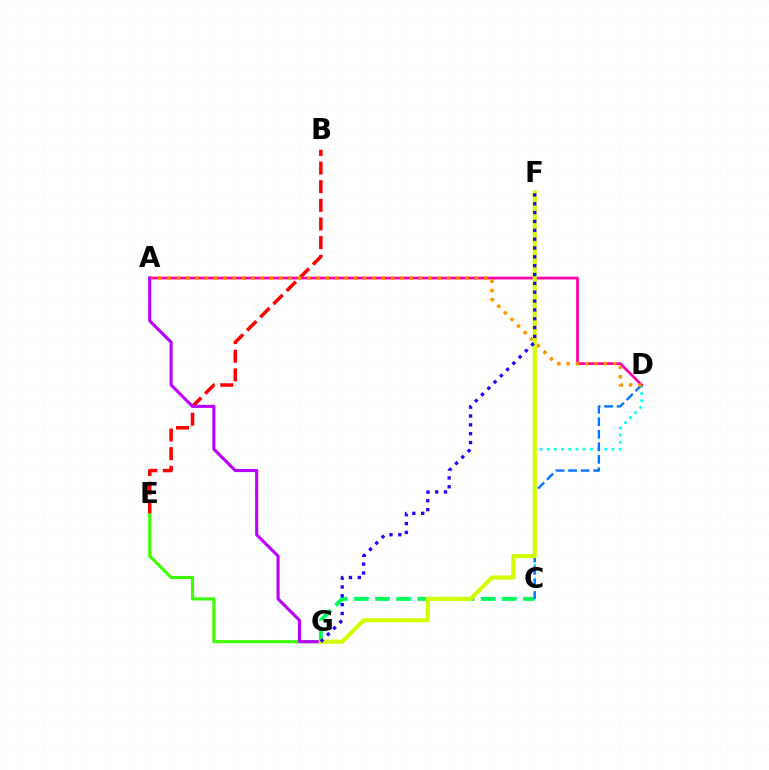{('C', 'G'): [{'color': '#00ff5c', 'line_style': 'dashed', 'thickness': 2.87}], ('E', 'G'): [{'color': '#3dff00', 'line_style': 'solid', 'thickness': 2.25}], ('C', 'D'): [{'color': '#00fff6', 'line_style': 'dotted', 'thickness': 1.95}, {'color': '#0074ff', 'line_style': 'dashed', 'thickness': 1.7}], ('B', 'E'): [{'color': '#ff0000', 'line_style': 'dashed', 'thickness': 2.53}], ('A', 'D'): [{'color': '#ff00ac', 'line_style': 'solid', 'thickness': 1.98}, {'color': '#ff9400', 'line_style': 'dotted', 'thickness': 2.53}], ('A', 'G'): [{'color': '#b900ff', 'line_style': 'solid', 'thickness': 2.22}], ('F', 'G'): [{'color': '#d1ff00', 'line_style': 'solid', 'thickness': 2.98}, {'color': '#2500ff', 'line_style': 'dotted', 'thickness': 2.4}]}